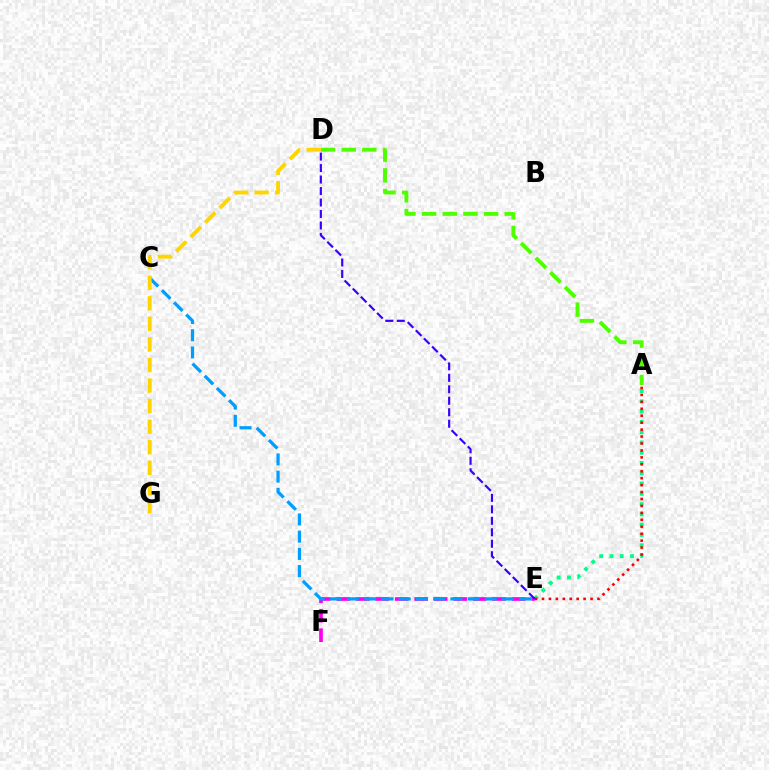{('A', 'E'): [{'color': '#00ff86', 'line_style': 'dotted', 'thickness': 2.79}, {'color': '#ff0000', 'line_style': 'dotted', 'thickness': 1.89}], ('E', 'F'): [{'color': '#ff00ed', 'line_style': 'dashed', 'thickness': 2.65}], ('A', 'D'): [{'color': '#4fff00', 'line_style': 'dashed', 'thickness': 2.81}], ('C', 'E'): [{'color': '#009eff', 'line_style': 'dashed', 'thickness': 2.34}], ('D', 'E'): [{'color': '#3700ff', 'line_style': 'dashed', 'thickness': 1.56}], ('D', 'G'): [{'color': '#ffd500', 'line_style': 'dashed', 'thickness': 2.79}]}